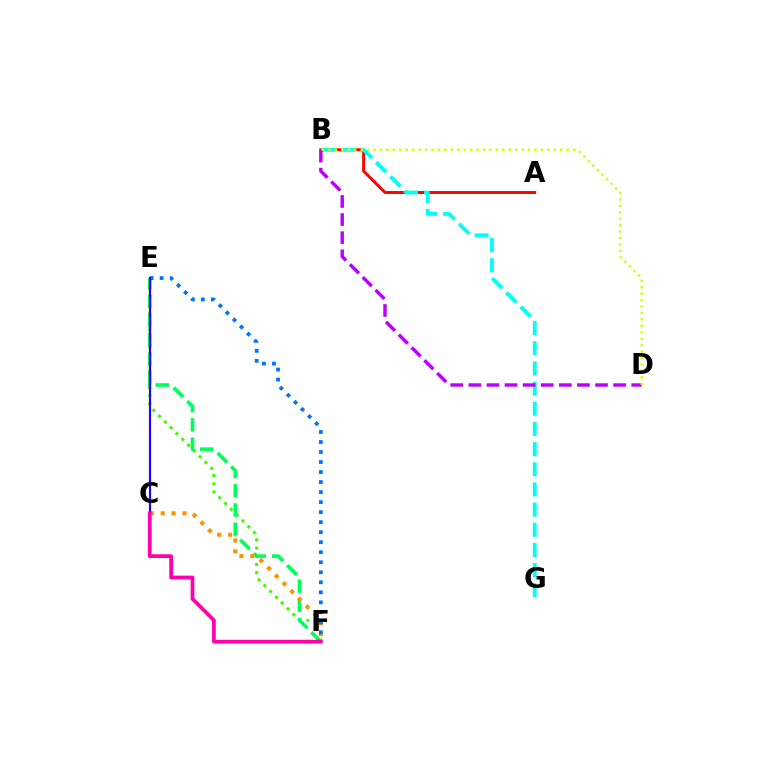{('E', 'F'): [{'color': '#3dff00', 'line_style': 'dotted', 'thickness': 2.23}, {'color': '#00ff5c', 'line_style': 'dashed', 'thickness': 2.61}, {'color': '#0074ff', 'line_style': 'dotted', 'thickness': 2.72}], ('A', 'B'): [{'color': '#ff0000', 'line_style': 'solid', 'thickness': 2.1}], ('B', 'G'): [{'color': '#00fff6', 'line_style': 'dashed', 'thickness': 2.74}], ('C', 'F'): [{'color': '#ff9400', 'line_style': 'dotted', 'thickness': 2.96}, {'color': '#ff00ac', 'line_style': 'solid', 'thickness': 2.67}], ('B', 'D'): [{'color': '#b900ff', 'line_style': 'dashed', 'thickness': 2.46}, {'color': '#d1ff00', 'line_style': 'dotted', 'thickness': 1.75}], ('C', 'E'): [{'color': '#2500ff', 'line_style': 'solid', 'thickness': 1.56}]}